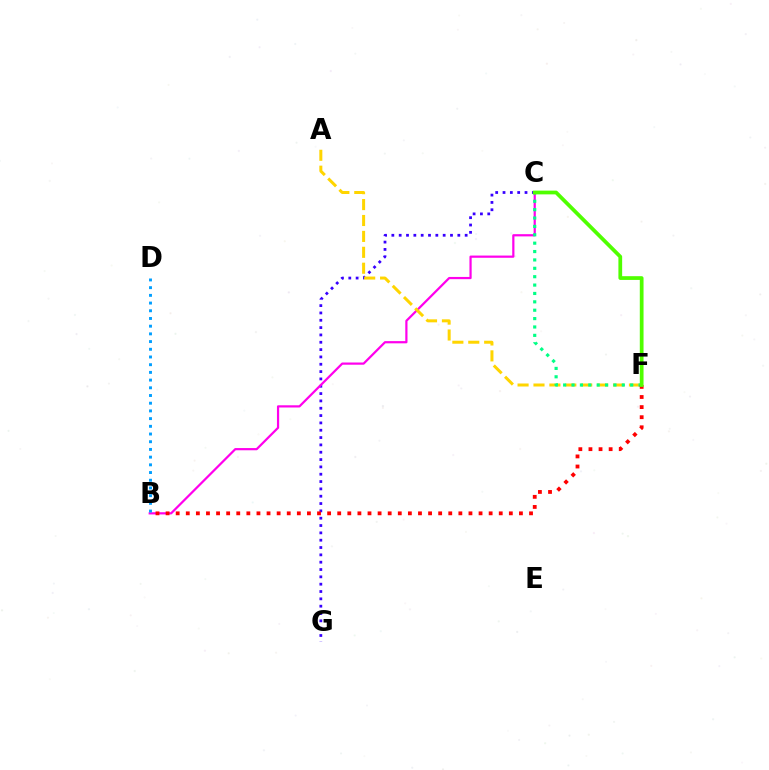{('C', 'G'): [{'color': '#3700ff', 'line_style': 'dotted', 'thickness': 1.99}], ('B', 'C'): [{'color': '#ff00ed', 'line_style': 'solid', 'thickness': 1.6}], ('B', 'D'): [{'color': '#009eff', 'line_style': 'dotted', 'thickness': 2.09}], ('A', 'F'): [{'color': '#ffd500', 'line_style': 'dashed', 'thickness': 2.16}], ('C', 'F'): [{'color': '#00ff86', 'line_style': 'dotted', 'thickness': 2.28}, {'color': '#4fff00', 'line_style': 'solid', 'thickness': 2.7}], ('B', 'F'): [{'color': '#ff0000', 'line_style': 'dotted', 'thickness': 2.74}]}